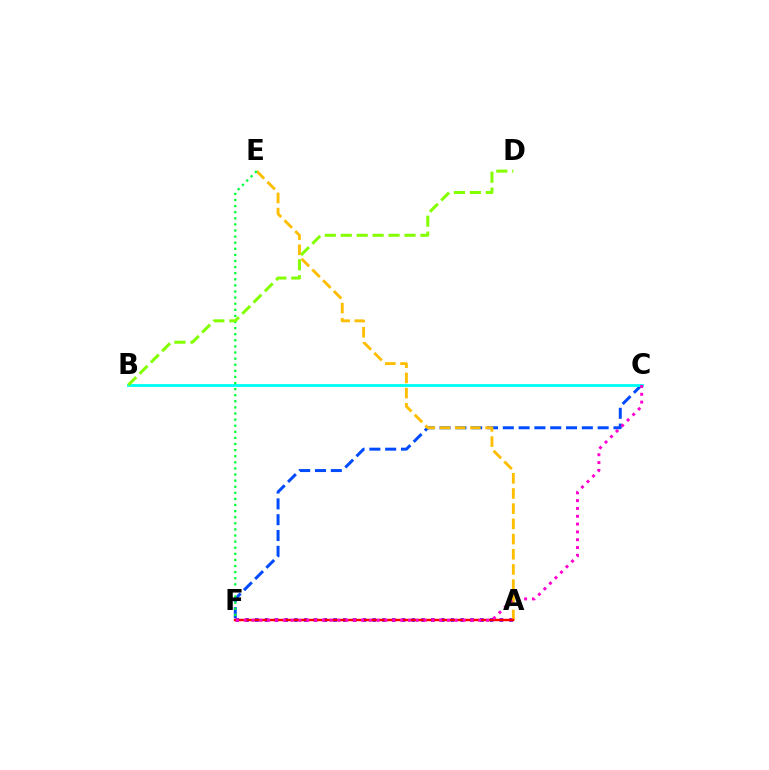{('A', 'F'): [{'color': '#7200ff', 'line_style': 'dotted', 'thickness': 2.66}, {'color': '#ff0000', 'line_style': 'solid', 'thickness': 1.73}], ('C', 'F'): [{'color': '#004bff', 'line_style': 'dashed', 'thickness': 2.15}, {'color': '#ff00cf', 'line_style': 'dotted', 'thickness': 2.12}], ('A', 'E'): [{'color': '#ffbd00', 'line_style': 'dashed', 'thickness': 2.06}], ('B', 'C'): [{'color': '#00fff6', 'line_style': 'solid', 'thickness': 2.05}], ('E', 'F'): [{'color': '#00ff39', 'line_style': 'dotted', 'thickness': 1.66}], ('B', 'D'): [{'color': '#84ff00', 'line_style': 'dashed', 'thickness': 2.17}]}